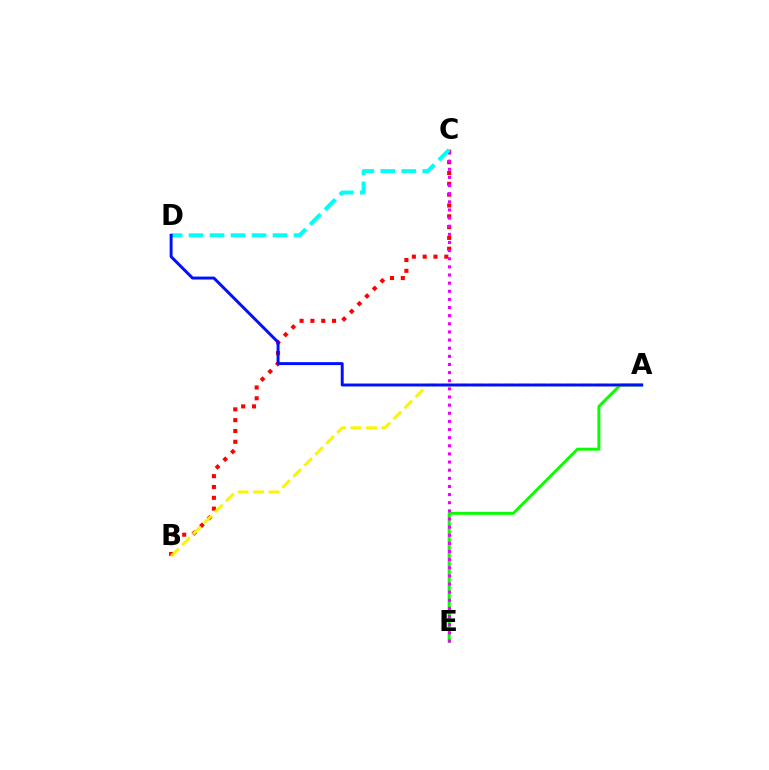{('B', 'C'): [{'color': '#ff0000', 'line_style': 'dotted', 'thickness': 2.94}], ('A', 'E'): [{'color': '#08ff00', 'line_style': 'solid', 'thickness': 2.11}], ('C', 'E'): [{'color': '#ee00ff', 'line_style': 'dotted', 'thickness': 2.21}], ('A', 'B'): [{'color': '#fcf500', 'line_style': 'dashed', 'thickness': 2.11}], ('C', 'D'): [{'color': '#00fff6', 'line_style': 'dashed', 'thickness': 2.85}], ('A', 'D'): [{'color': '#0010ff', 'line_style': 'solid', 'thickness': 2.12}]}